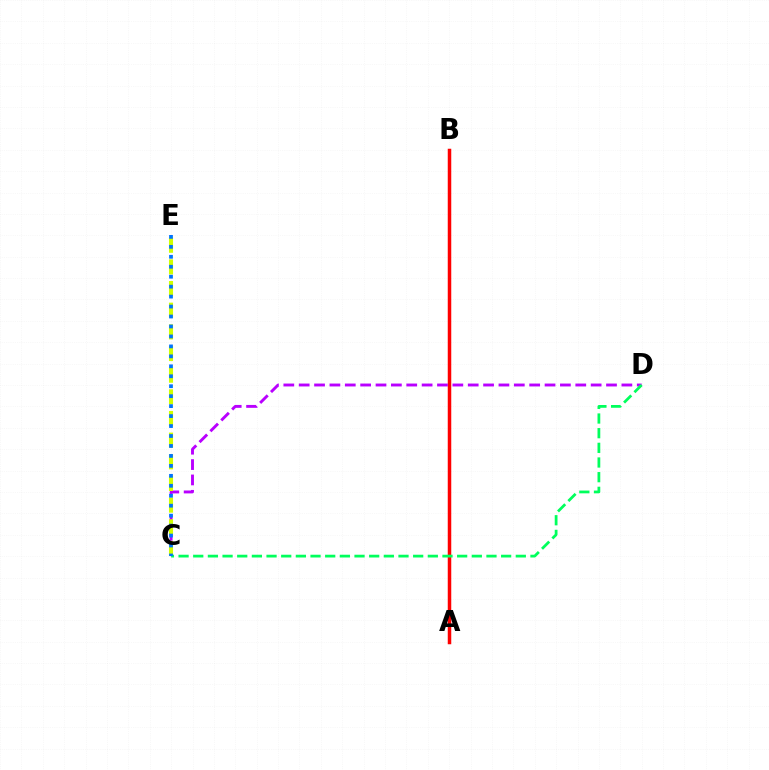{('A', 'B'): [{'color': '#ff0000', 'line_style': 'solid', 'thickness': 2.52}], ('C', 'D'): [{'color': '#b900ff', 'line_style': 'dashed', 'thickness': 2.09}, {'color': '#00ff5c', 'line_style': 'dashed', 'thickness': 1.99}], ('C', 'E'): [{'color': '#d1ff00', 'line_style': 'dashed', 'thickness': 2.94}, {'color': '#0074ff', 'line_style': 'dotted', 'thickness': 2.71}]}